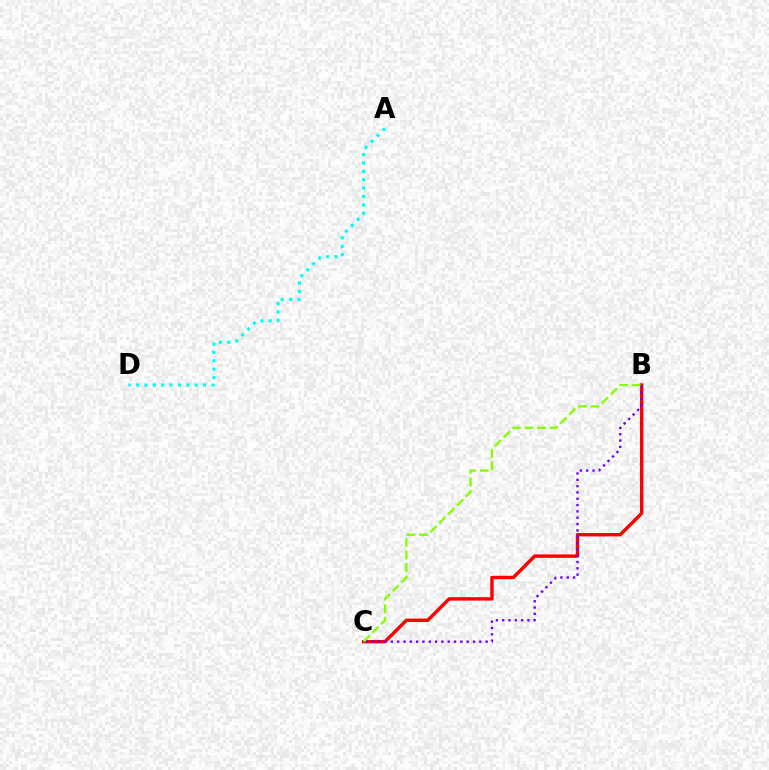{('A', 'D'): [{'color': '#00fff6', 'line_style': 'dotted', 'thickness': 2.28}], ('B', 'C'): [{'color': '#ff0000', 'line_style': 'solid', 'thickness': 2.46}, {'color': '#7200ff', 'line_style': 'dotted', 'thickness': 1.72}, {'color': '#84ff00', 'line_style': 'dashed', 'thickness': 1.7}]}